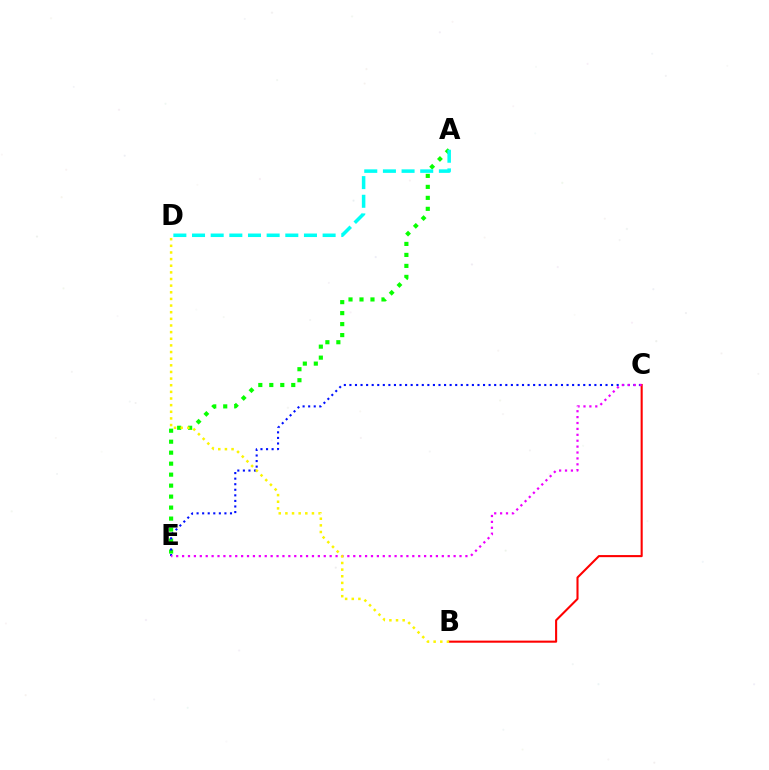{('A', 'E'): [{'color': '#08ff00', 'line_style': 'dotted', 'thickness': 2.98}], ('B', 'C'): [{'color': '#ff0000', 'line_style': 'solid', 'thickness': 1.5}], ('C', 'E'): [{'color': '#0010ff', 'line_style': 'dotted', 'thickness': 1.51}, {'color': '#ee00ff', 'line_style': 'dotted', 'thickness': 1.6}], ('A', 'D'): [{'color': '#00fff6', 'line_style': 'dashed', 'thickness': 2.53}], ('B', 'D'): [{'color': '#fcf500', 'line_style': 'dotted', 'thickness': 1.8}]}